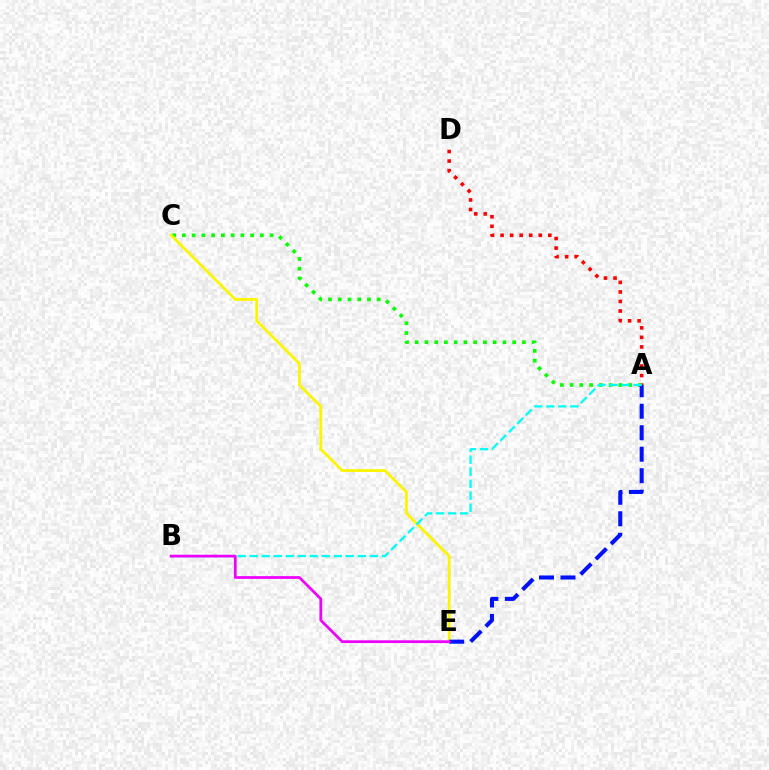{('A', 'D'): [{'color': '#ff0000', 'line_style': 'dotted', 'thickness': 2.59}], ('A', 'C'): [{'color': '#08ff00', 'line_style': 'dotted', 'thickness': 2.65}], ('C', 'E'): [{'color': '#fcf500', 'line_style': 'solid', 'thickness': 2.01}], ('A', 'E'): [{'color': '#0010ff', 'line_style': 'dashed', 'thickness': 2.92}], ('A', 'B'): [{'color': '#00fff6', 'line_style': 'dashed', 'thickness': 1.63}], ('B', 'E'): [{'color': '#ee00ff', 'line_style': 'solid', 'thickness': 1.97}]}